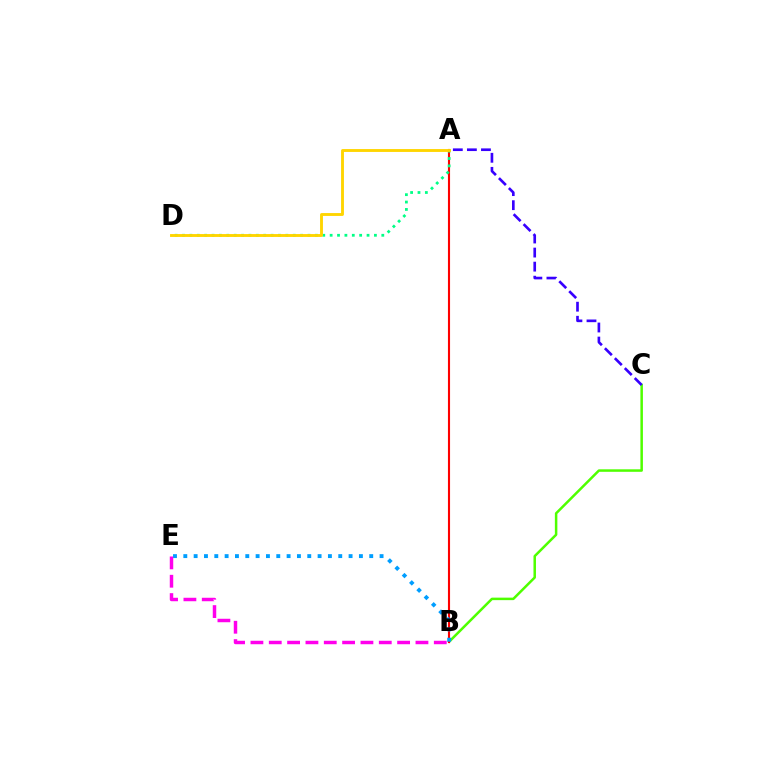{('B', 'C'): [{'color': '#4fff00', 'line_style': 'solid', 'thickness': 1.8}], ('A', 'B'): [{'color': '#ff0000', 'line_style': 'solid', 'thickness': 1.52}], ('B', 'E'): [{'color': '#009eff', 'line_style': 'dotted', 'thickness': 2.81}, {'color': '#ff00ed', 'line_style': 'dashed', 'thickness': 2.49}], ('A', 'D'): [{'color': '#00ff86', 'line_style': 'dotted', 'thickness': 2.01}, {'color': '#ffd500', 'line_style': 'solid', 'thickness': 2.07}], ('A', 'C'): [{'color': '#3700ff', 'line_style': 'dashed', 'thickness': 1.91}]}